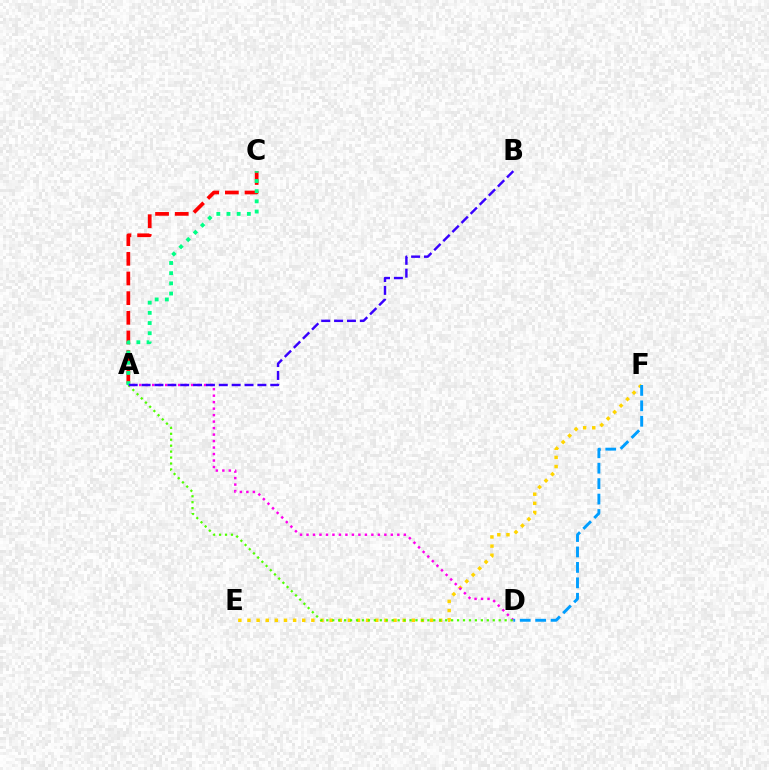{('E', 'F'): [{'color': '#ffd500', 'line_style': 'dotted', 'thickness': 2.48}], ('A', 'D'): [{'color': '#ff00ed', 'line_style': 'dotted', 'thickness': 1.76}, {'color': '#4fff00', 'line_style': 'dotted', 'thickness': 1.62}], ('D', 'F'): [{'color': '#009eff', 'line_style': 'dashed', 'thickness': 2.1}], ('A', 'C'): [{'color': '#ff0000', 'line_style': 'dashed', 'thickness': 2.67}, {'color': '#00ff86', 'line_style': 'dotted', 'thickness': 2.77}], ('A', 'B'): [{'color': '#3700ff', 'line_style': 'dashed', 'thickness': 1.75}]}